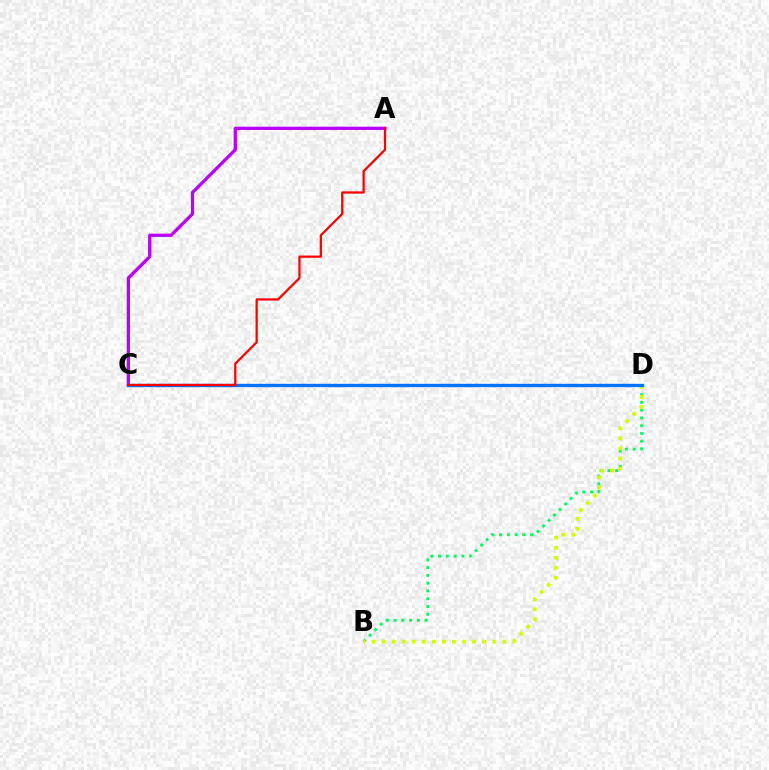{('B', 'D'): [{'color': '#00ff5c', 'line_style': 'dotted', 'thickness': 2.11}, {'color': '#d1ff00', 'line_style': 'dotted', 'thickness': 2.73}], ('A', 'C'): [{'color': '#b900ff', 'line_style': 'solid', 'thickness': 2.35}, {'color': '#ff0000', 'line_style': 'solid', 'thickness': 1.62}], ('C', 'D'): [{'color': '#0074ff', 'line_style': 'solid', 'thickness': 2.41}]}